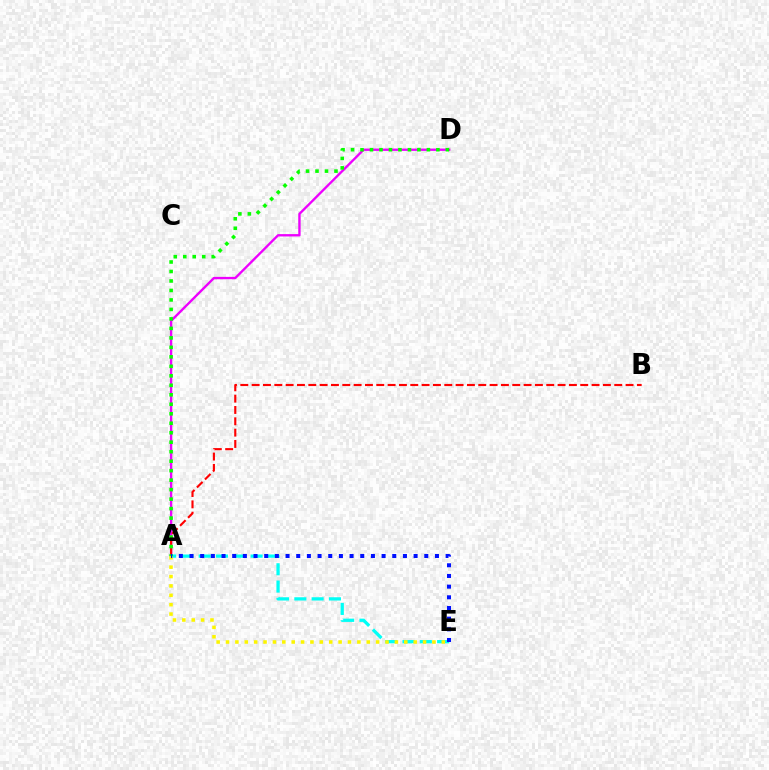{('A', 'D'): [{'color': '#ee00ff', 'line_style': 'solid', 'thickness': 1.69}, {'color': '#08ff00', 'line_style': 'dotted', 'thickness': 2.58}], ('A', 'E'): [{'color': '#00fff6', 'line_style': 'dashed', 'thickness': 2.35}, {'color': '#fcf500', 'line_style': 'dotted', 'thickness': 2.55}, {'color': '#0010ff', 'line_style': 'dotted', 'thickness': 2.9}], ('A', 'B'): [{'color': '#ff0000', 'line_style': 'dashed', 'thickness': 1.54}]}